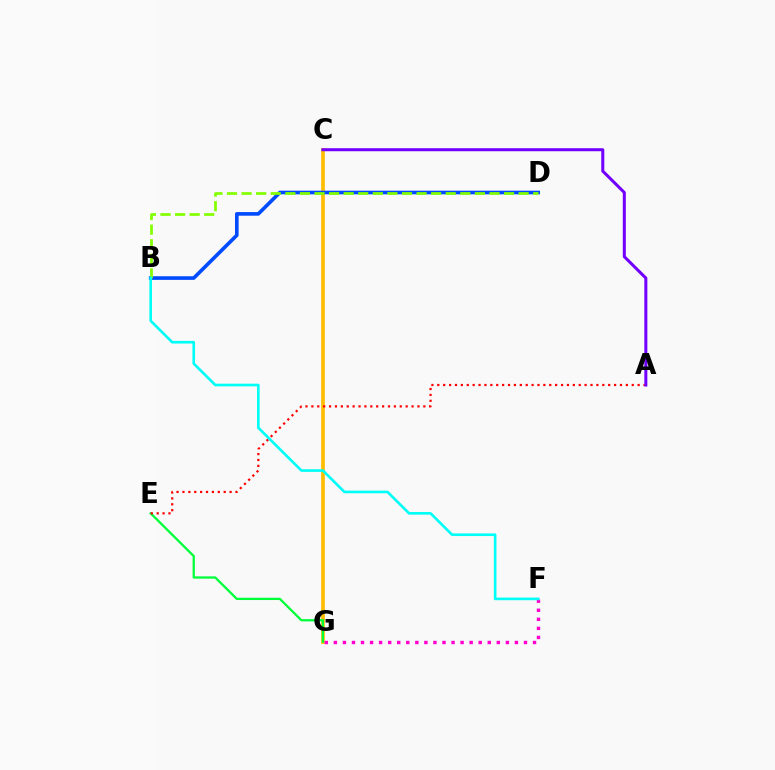{('C', 'G'): [{'color': '#ffbd00', 'line_style': 'solid', 'thickness': 2.66}], ('E', 'G'): [{'color': '#00ff39', 'line_style': 'solid', 'thickness': 1.64}], ('F', 'G'): [{'color': '#ff00cf', 'line_style': 'dotted', 'thickness': 2.46}], ('A', 'E'): [{'color': '#ff0000', 'line_style': 'dotted', 'thickness': 1.6}], ('A', 'C'): [{'color': '#7200ff', 'line_style': 'solid', 'thickness': 2.18}], ('B', 'D'): [{'color': '#004bff', 'line_style': 'solid', 'thickness': 2.61}, {'color': '#84ff00', 'line_style': 'dashed', 'thickness': 1.98}], ('B', 'F'): [{'color': '#00fff6', 'line_style': 'solid', 'thickness': 1.9}]}